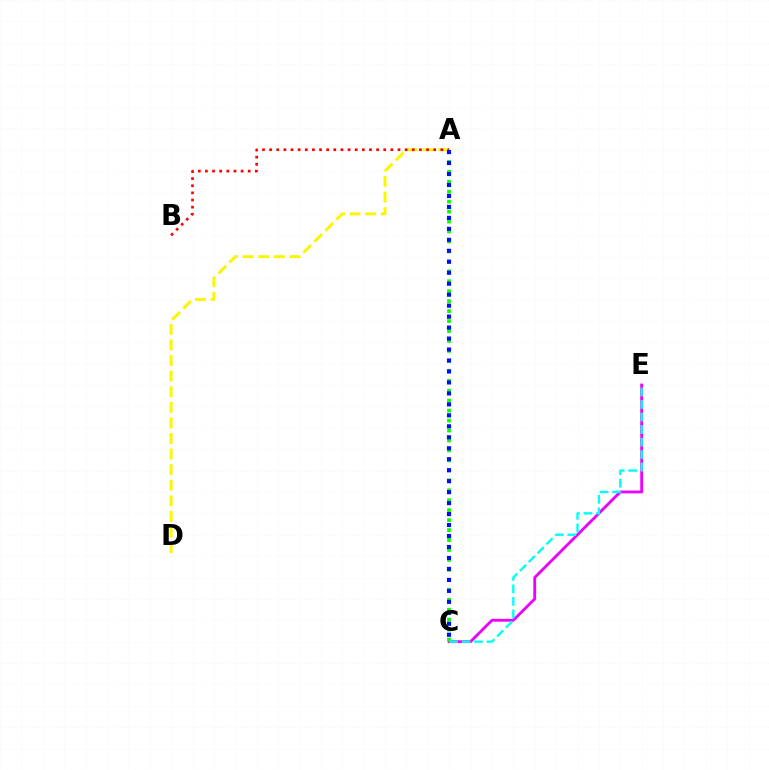{('A', 'D'): [{'color': '#fcf500', 'line_style': 'dashed', 'thickness': 2.12}], ('A', 'B'): [{'color': '#ff0000', 'line_style': 'dotted', 'thickness': 1.94}], ('C', 'E'): [{'color': '#ee00ff', 'line_style': 'solid', 'thickness': 2.04}, {'color': '#00fff6', 'line_style': 'dashed', 'thickness': 1.7}], ('A', 'C'): [{'color': '#08ff00', 'line_style': 'dotted', 'thickness': 2.7}, {'color': '#0010ff', 'line_style': 'dotted', 'thickness': 2.98}]}